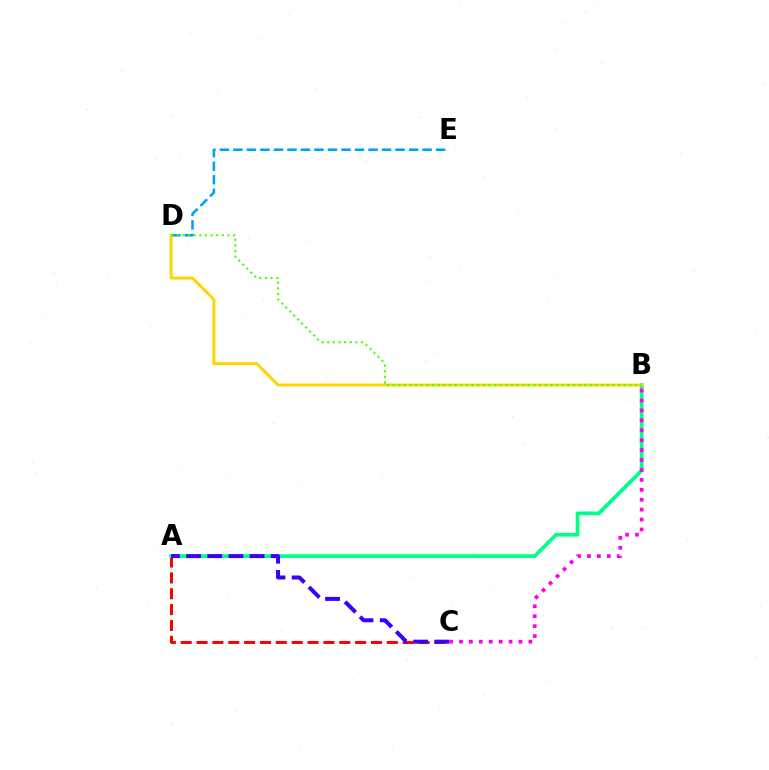{('A', 'C'): [{'color': '#ff0000', 'line_style': 'dashed', 'thickness': 2.15}, {'color': '#3700ff', 'line_style': 'dashed', 'thickness': 2.87}], ('D', 'E'): [{'color': '#009eff', 'line_style': 'dashed', 'thickness': 1.84}], ('A', 'B'): [{'color': '#00ff86', 'line_style': 'solid', 'thickness': 2.69}], ('B', 'D'): [{'color': '#ffd500', 'line_style': 'solid', 'thickness': 2.14}, {'color': '#4fff00', 'line_style': 'dotted', 'thickness': 1.53}], ('B', 'C'): [{'color': '#ff00ed', 'line_style': 'dotted', 'thickness': 2.7}]}